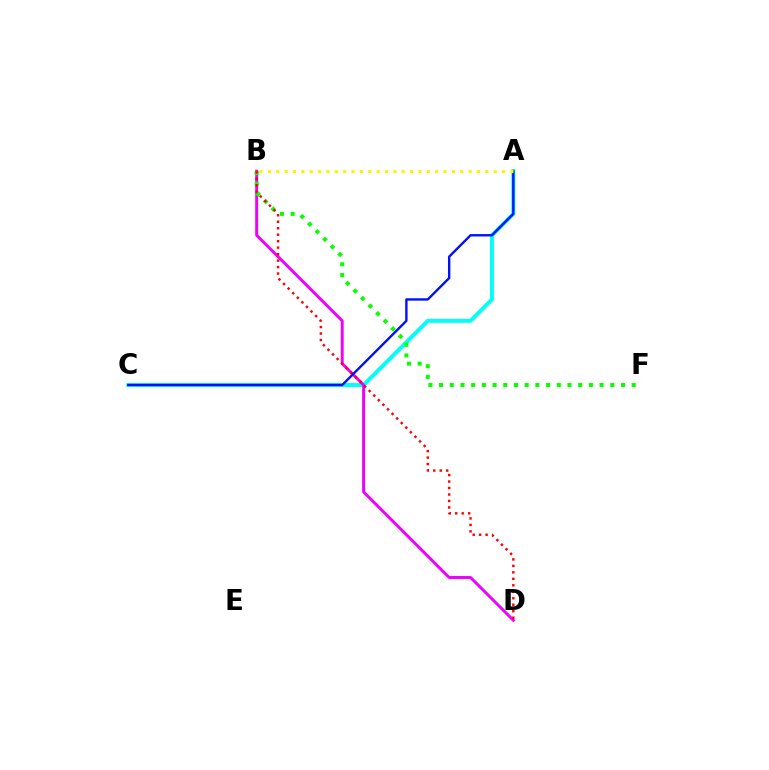{('A', 'C'): [{'color': '#00fff6', 'line_style': 'solid', 'thickness': 2.84}, {'color': '#0010ff', 'line_style': 'solid', 'thickness': 1.71}], ('B', 'D'): [{'color': '#ee00ff', 'line_style': 'solid', 'thickness': 2.12}, {'color': '#ff0000', 'line_style': 'dotted', 'thickness': 1.76}], ('B', 'F'): [{'color': '#08ff00', 'line_style': 'dotted', 'thickness': 2.91}], ('A', 'B'): [{'color': '#fcf500', 'line_style': 'dotted', 'thickness': 2.27}]}